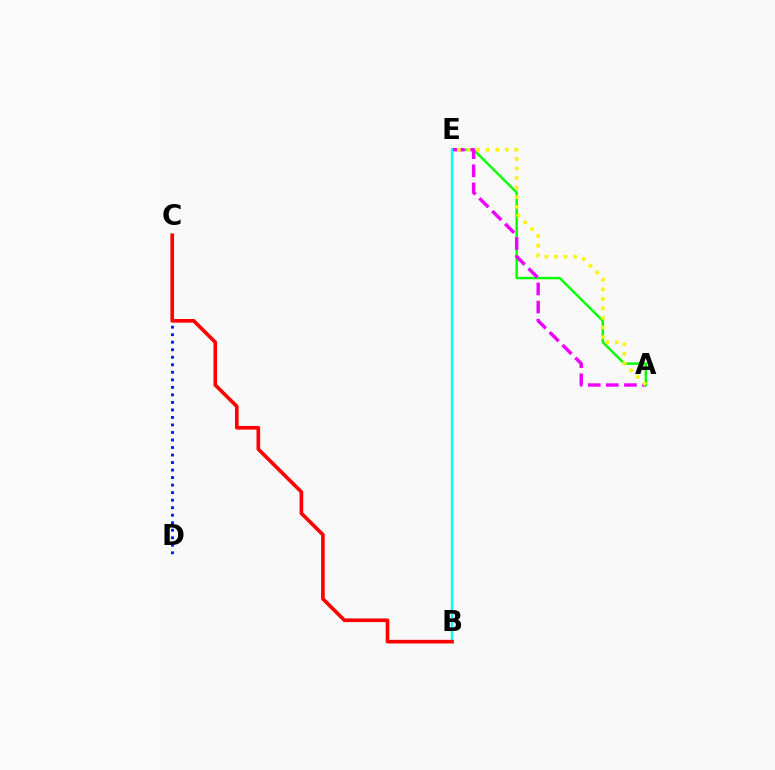{('A', 'E'): [{'color': '#08ff00', 'line_style': 'solid', 'thickness': 1.76}, {'color': '#ee00ff', 'line_style': 'dashed', 'thickness': 2.46}, {'color': '#fcf500', 'line_style': 'dotted', 'thickness': 2.6}], ('C', 'D'): [{'color': '#0010ff', 'line_style': 'dotted', 'thickness': 2.04}], ('B', 'E'): [{'color': '#00fff6', 'line_style': 'solid', 'thickness': 1.75}], ('B', 'C'): [{'color': '#ff0000', 'line_style': 'solid', 'thickness': 2.62}]}